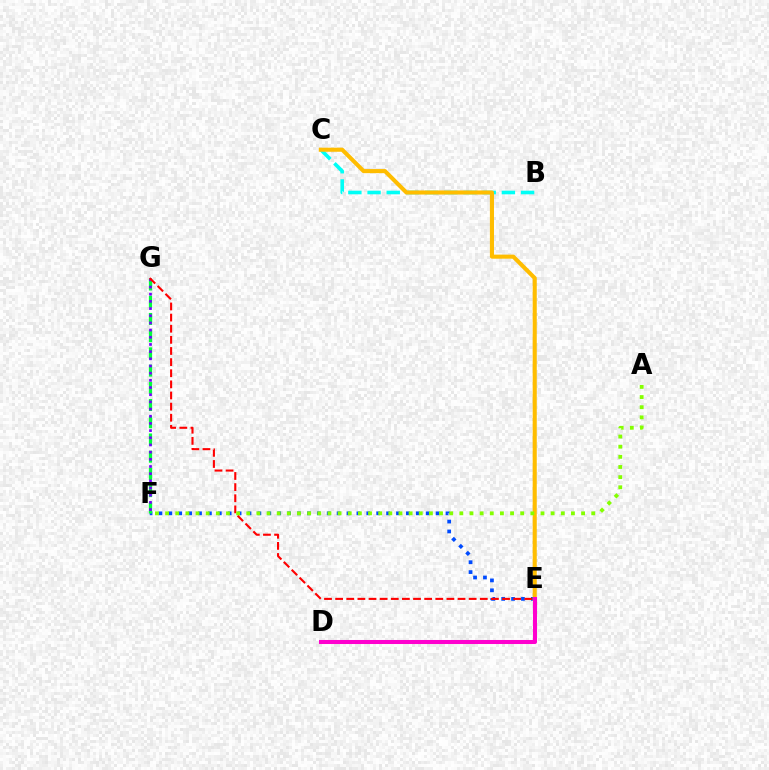{('E', 'F'): [{'color': '#004bff', 'line_style': 'dotted', 'thickness': 2.69}], ('F', 'G'): [{'color': '#00ff39', 'line_style': 'dashed', 'thickness': 2.34}, {'color': '#7200ff', 'line_style': 'dotted', 'thickness': 1.95}], ('B', 'C'): [{'color': '#00fff6', 'line_style': 'dashed', 'thickness': 2.61}], ('C', 'E'): [{'color': '#ffbd00', 'line_style': 'solid', 'thickness': 2.94}], ('D', 'E'): [{'color': '#ff00cf', 'line_style': 'solid', 'thickness': 2.91}], ('E', 'G'): [{'color': '#ff0000', 'line_style': 'dashed', 'thickness': 1.51}], ('A', 'F'): [{'color': '#84ff00', 'line_style': 'dotted', 'thickness': 2.76}]}